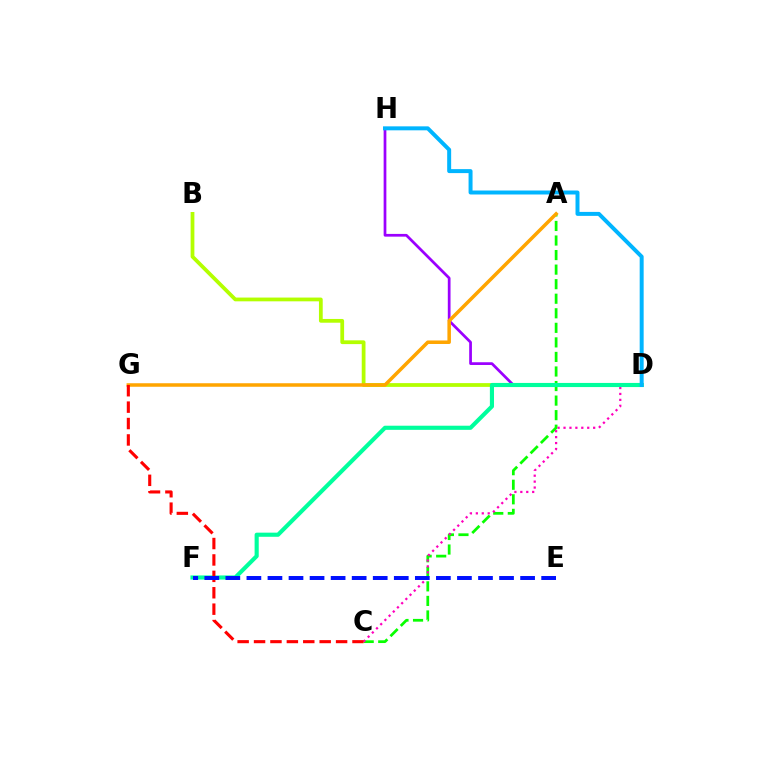{('B', 'D'): [{'color': '#b3ff00', 'line_style': 'solid', 'thickness': 2.71}], ('D', 'H'): [{'color': '#9b00ff', 'line_style': 'solid', 'thickness': 1.97}, {'color': '#00b5ff', 'line_style': 'solid', 'thickness': 2.86}], ('A', 'C'): [{'color': '#08ff00', 'line_style': 'dashed', 'thickness': 1.98}], ('C', 'D'): [{'color': '#ff00bd', 'line_style': 'dotted', 'thickness': 1.61}], ('D', 'F'): [{'color': '#00ff9d', 'line_style': 'solid', 'thickness': 2.97}], ('A', 'G'): [{'color': '#ffa500', 'line_style': 'solid', 'thickness': 2.53}], ('C', 'G'): [{'color': '#ff0000', 'line_style': 'dashed', 'thickness': 2.23}], ('E', 'F'): [{'color': '#0010ff', 'line_style': 'dashed', 'thickness': 2.86}]}